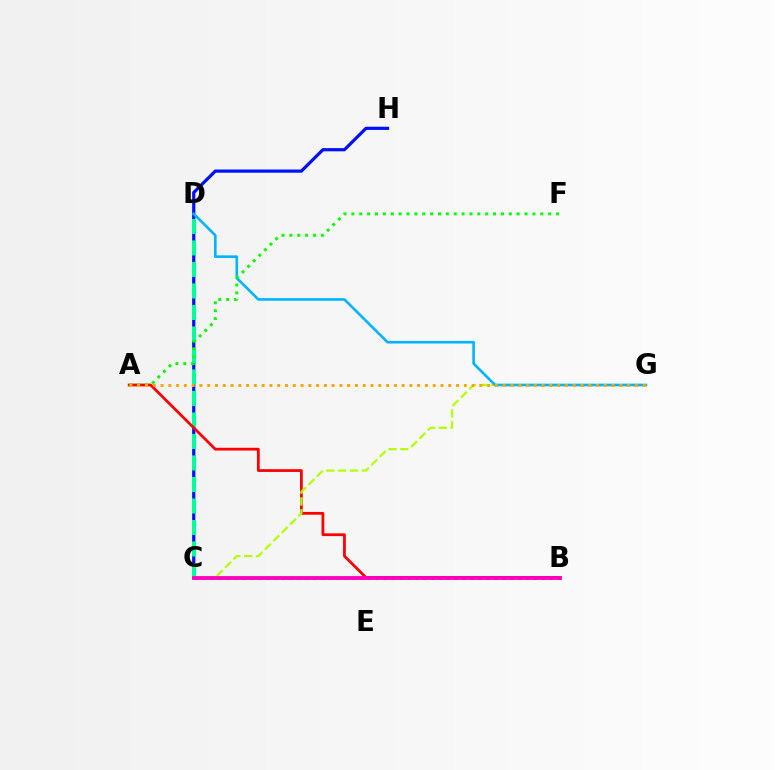{('C', 'H'): [{'color': '#0010ff', 'line_style': 'solid', 'thickness': 2.31}], ('B', 'C'): [{'color': '#9b00ff', 'line_style': 'dotted', 'thickness': 2.14}, {'color': '#ff00bd', 'line_style': 'solid', 'thickness': 2.75}], ('C', 'D'): [{'color': '#00ff9d', 'line_style': 'dashed', 'thickness': 2.92}], ('A', 'B'): [{'color': '#ff0000', 'line_style': 'solid', 'thickness': 1.99}], ('C', 'G'): [{'color': '#b3ff00', 'line_style': 'dashed', 'thickness': 1.61}], ('D', 'G'): [{'color': '#00b5ff', 'line_style': 'solid', 'thickness': 1.89}], ('A', 'F'): [{'color': '#08ff00', 'line_style': 'dotted', 'thickness': 2.14}], ('A', 'G'): [{'color': '#ffa500', 'line_style': 'dotted', 'thickness': 2.11}]}